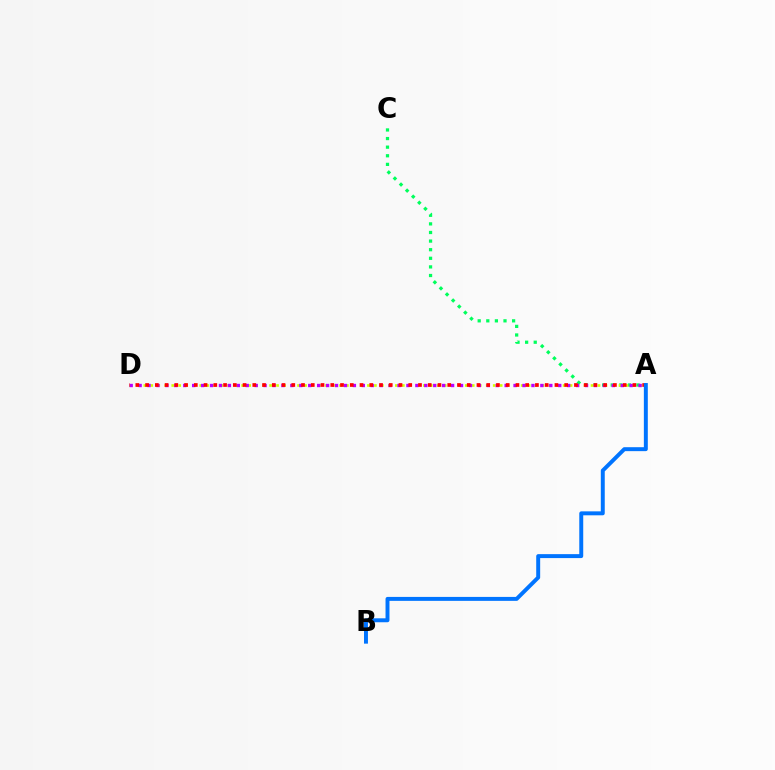{('A', 'C'): [{'color': '#00ff5c', 'line_style': 'dotted', 'thickness': 2.34}], ('A', 'D'): [{'color': '#d1ff00', 'line_style': 'dotted', 'thickness': 1.9}, {'color': '#b900ff', 'line_style': 'dotted', 'thickness': 2.43}, {'color': '#ff0000', 'line_style': 'dotted', 'thickness': 2.65}], ('A', 'B'): [{'color': '#0074ff', 'line_style': 'solid', 'thickness': 2.84}]}